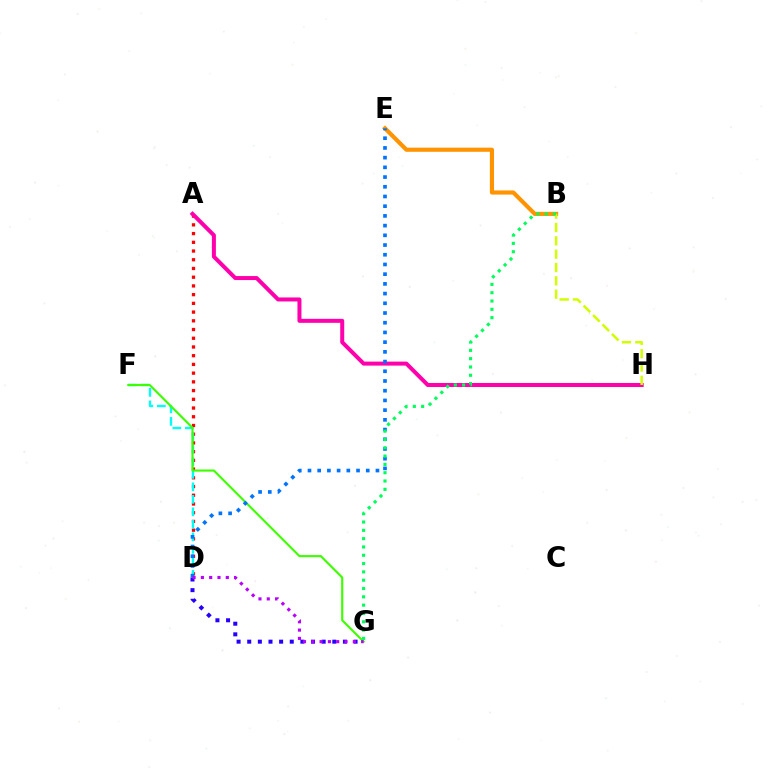{('A', 'D'): [{'color': '#ff0000', 'line_style': 'dotted', 'thickness': 2.37}], ('B', 'E'): [{'color': '#ff9400', 'line_style': 'solid', 'thickness': 2.98}], ('D', 'F'): [{'color': '#00fff6', 'line_style': 'dashed', 'thickness': 1.7}], ('F', 'G'): [{'color': '#3dff00', 'line_style': 'solid', 'thickness': 1.53}], ('D', 'G'): [{'color': '#2500ff', 'line_style': 'dotted', 'thickness': 2.89}, {'color': '#b900ff', 'line_style': 'dotted', 'thickness': 2.26}], ('A', 'H'): [{'color': '#ff00ac', 'line_style': 'solid', 'thickness': 2.88}], ('B', 'H'): [{'color': '#d1ff00', 'line_style': 'dashed', 'thickness': 1.81}], ('D', 'E'): [{'color': '#0074ff', 'line_style': 'dotted', 'thickness': 2.64}], ('B', 'G'): [{'color': '#00ff5c', 'line_style': 'dotted', 'thickness': 2.26}]}